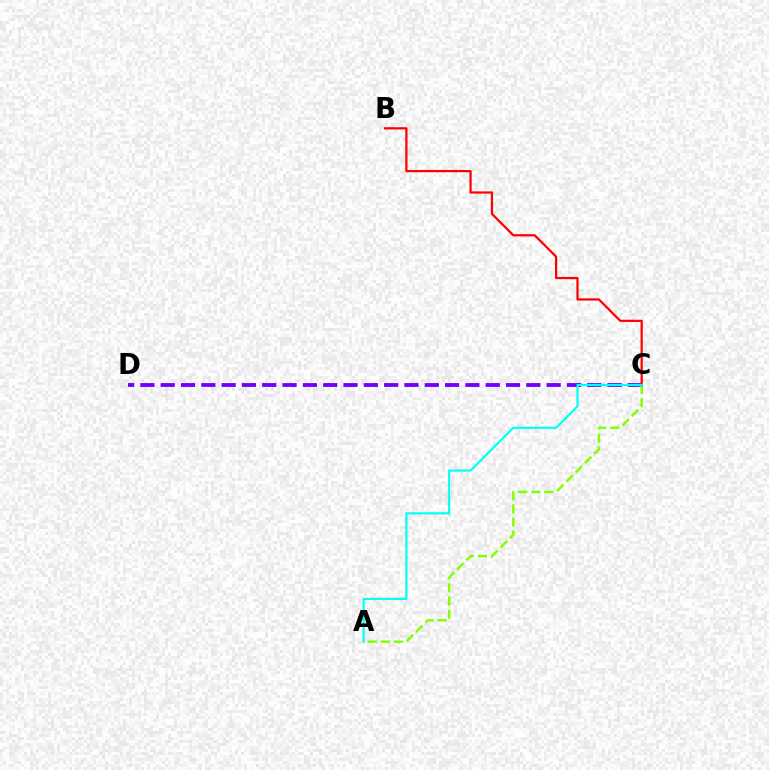{('C', 'D'): [{'color': '#7200ff', 'line_style': 'dashed', 'thickness': 2.76}], ('A', 'C'): [{'color': '#84ff00', 'line_style': 'dashed', 'thickness': 1.78}, {'color': '#00fff6', 'line_style': 'solid', 'thickness': 1.55}], ('B', 'C'): [{'color': '#ff0000', 'line_style': 'solid', 'thickness': 1.6}]}